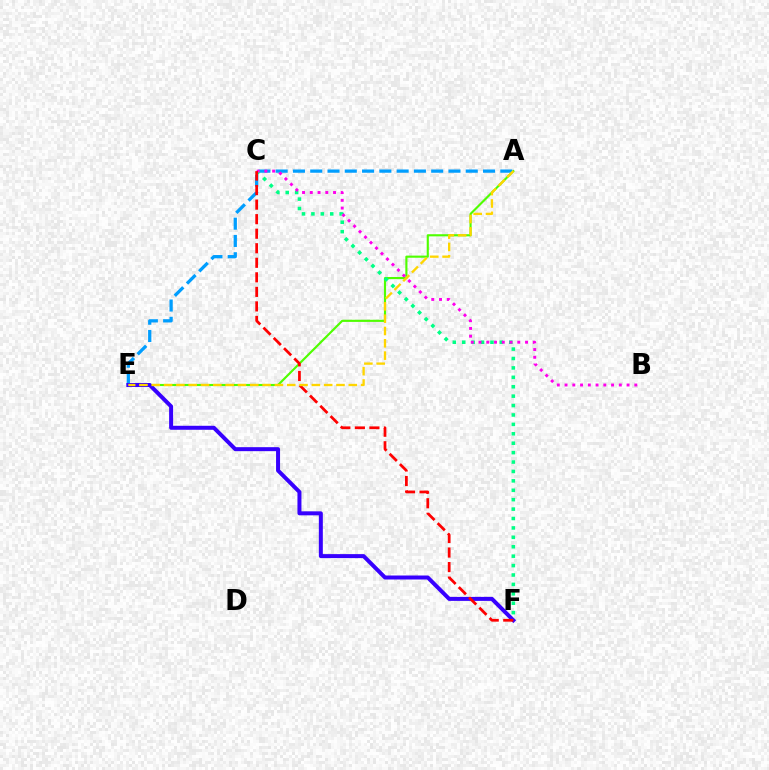{('A', 'E'): [{'color': '#4fff00', 'line_style': 'solid', 'thickness': 1.53}, {'color': '#009eff', 'line_style': 'dashed', 'thickness': 2.35}, {'color': '#ffd500', 'line_style': 'dashed', 'thickness': 1.67}], ('C', 'F'): [{'color': '#00ff86', 'line_style': 'dotted', 'thickness': 2.56}, {'color': '#ff0000', 'line_style': 'dashed', 'thickness': 1.98}], ('E', 'F'): [{'color': '#3700ff', 'line_style': 'solid', 'thickness': 2.87}], ('B', 'C'): [{'color': '#ff00ed', 'line_style': 'dotted', 'thickness': 2.11}]}